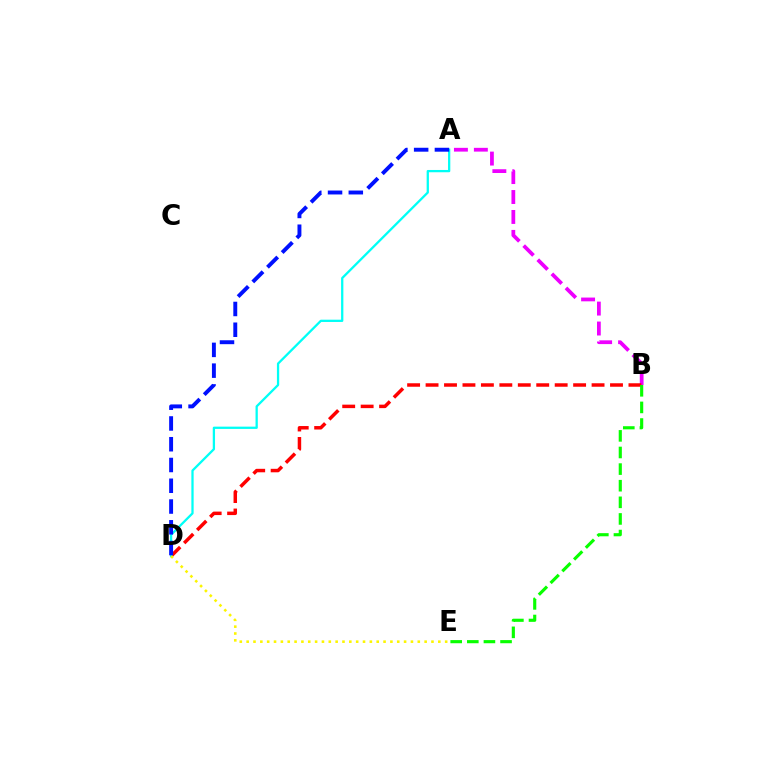{('A', 'B'): [{'color': '#ee00ff', 'line_style': 'dashed', 'thickness': 2.71}], ('B', 'D'): [{'color': '#ff0000', 'line_style': 'dashed', 'thickness': 2.51}], ('A', 'D'): [{'color': '#00fff6', 'line_style': 'solid', 'thickness': 1.64}, {'color': '#0010ff', 'line_style': 'dashed', 'thickness': 2.82}], ('D', 'E'): [{'color': '#fcf500', 'line_style': 'dotted', 'thickness': 1.86}], ('B', 'E'): [{'color': '#08ff00', 'line_style': 'dashed', 'thickness': 2.26}]}